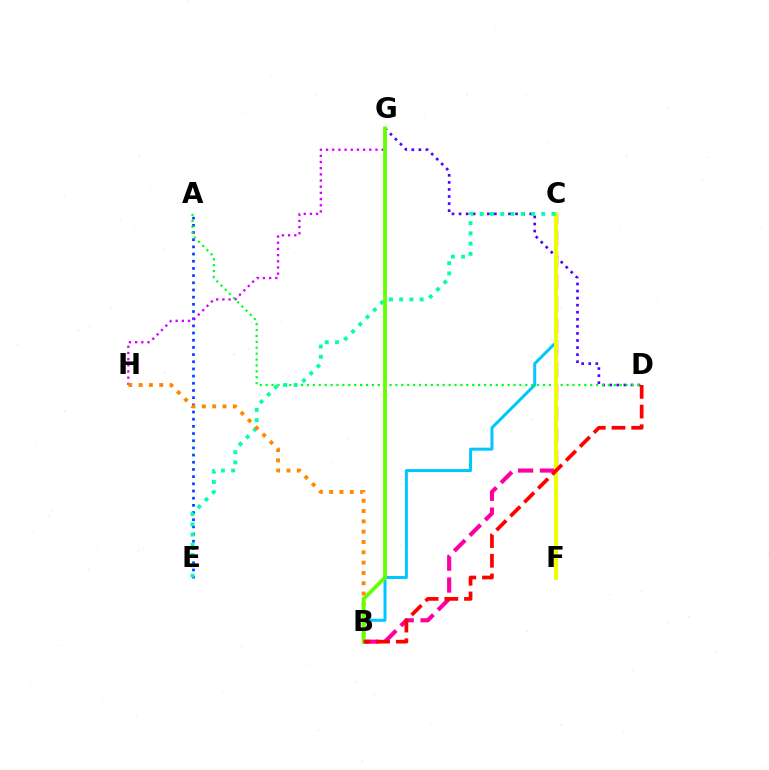{('A', 'E'): [{'color': '#003fff', 'line_style': 'dotted', 'thickness': 1.95}], ('D', 'G'): [{'color': '#4f00ff', 'line_style': 'dotted', 'thickness': 1.92}], ('G', 'H'): [{'color': '#d600ff', 'line_style': 'dotted', 'thickness': 1.68}], ('B', 'C'): [{'color': '#00c7ff', 'line_style': 'solid', 'thickness': 2.15}, {'color': '#ff00a0', 'line_style': 'dashed', 'thickness': 2.97}], ('A', 'D'): [{'color': '#00ff27', 'line_style': 'dotted', 'thickness': 1.6}], ('C', 'F'): [{'color': '#eeff00', 'line_style': 'solid', 'thickness': 2.88}], ('C', 'E'): [{'color': '#00ffaf', 'line_style': 'dotted', 'thickness': 2.78}], ('B', 'H'): [{'color': '#ff8800', 'line_style': 'dotted', 'thickness': 2.8}], ('B', 'G'): [{'color': '#66ff00', 'line_style': 'solid', 'thickness': 2.75}], ('B', 'D'): [{'color': '#ff0000', 'line_style': 'dashed', 'thickness': 2.67}]}